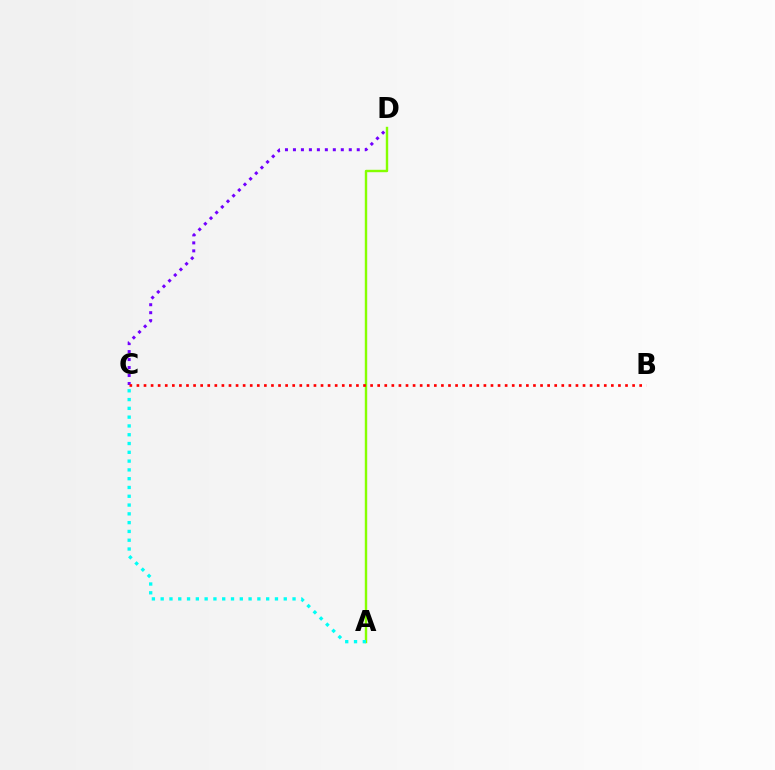{('C', 'D'): [{'color': '#7200ff', 'line_style': 'dotted', 'thickness': 2.17}], ('A', 'D'): [{'color': '#84ff00', 'line_style': 'solid', 'thickness': 1.73}], ('B', 'C'): [{'color': '#ff0000', 'line_style': 'dotted', 'thickness': 1.92}], ('A', 'C'): [{'color': '#00fff6', 'line_style': 'dotted', 'thickness': 2.39}]}